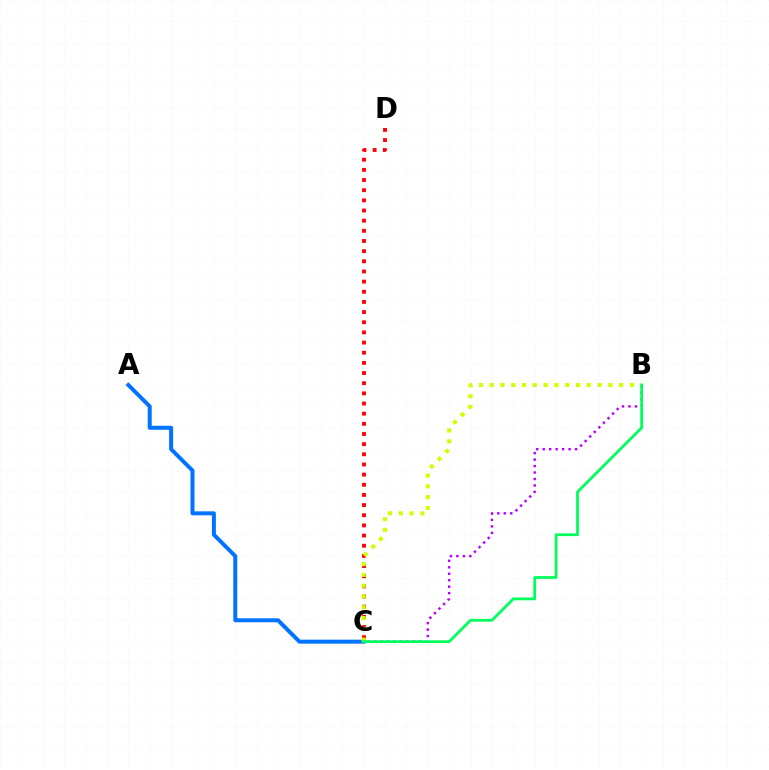{('A', 'C'): [{'color': '#0074ff', 'line_style': 'solid', 'thickness': 2.87}], ('C', 'D'): [{'color': '#ff0000', 'line_style': 'dotted', 'thickness': 2.76}], ('B', 'C'): [{'color': '#b900ff', 'line_style': 'dotted', 'thickness': 1.76}, {'color': '#d1ff00', 'line_style': 'dotted', 'thickness': 2.93}, {'color': '#00ff5c', 'line_style': 'solid', 'thickness': 2.0}]}